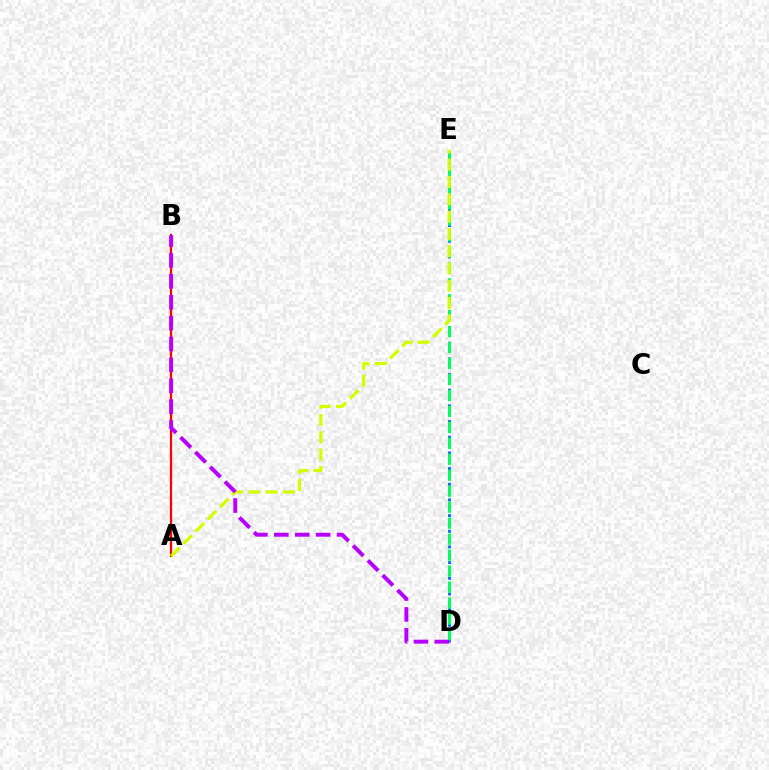{('D', 'E'): [{'color': '#0074ff', 'line_style': 'dotted', 'thickness': 2.13}, {'color': '#00ff5c', 'line_style': 'dashed', 'thickness': 2.17}], ('A', 'B'): [{'color': '#ff0000', 'line_style': 'solid', 'thickness': 1.61}], ('A', 'E'): [{'color': '#d1ff00', 'line_style': 'dashed', 'thickness': 2.35}], ('B', 'D'): [{'color': '#b900ff', 'line_style': 'dashed', 'thickness': 2.84}]}